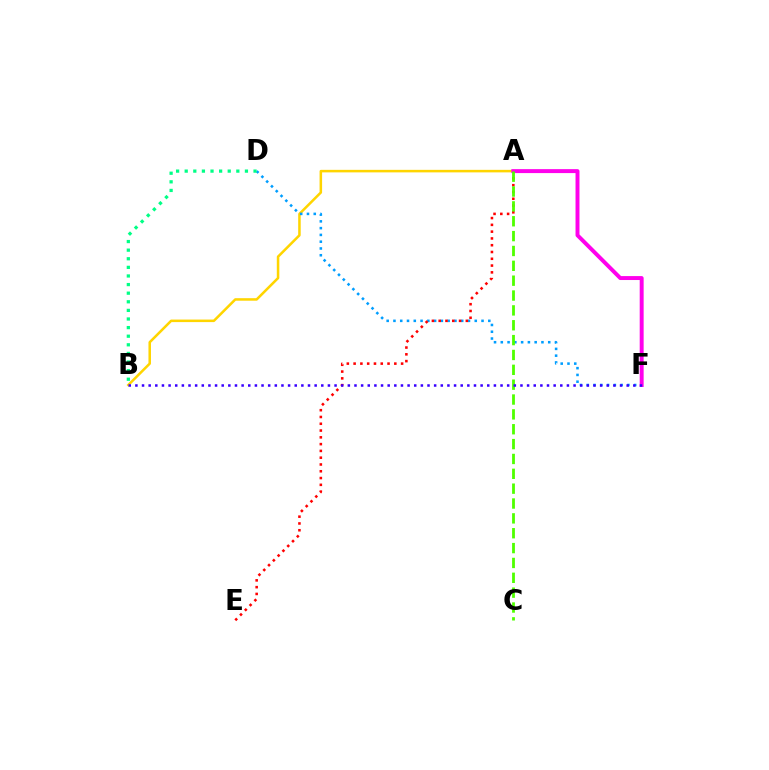{('A', 'B'): [{'color': '#ffd500', 'line_style': 'solid', 'thickness': 1.82}], ('D', 'F'): [{'color': '#009eff', 'line_style': 'dotted', 'thickness': 1.84}], ('A', 'E'): [{'color': '#ff0000', 'line_style': 'dotted', 'thickness': 1.84}], ('B', 'D'): [{'color': '#00ff86', 'line_style': 'dotted', 'thickness': 2.34}], ('A', 'F'): [{'color': '#ff00ed', 'line_style': 'solid', 'thickness': 2.84}], ('A', 'C'): [{'color': '#4fff00', 'line_style': 'dashed', 'thickness': 2.02}], ('B', 'F'): [{'color': '#3700ff', 'line_style': 'dotted', 'thickness': 1.8}]}